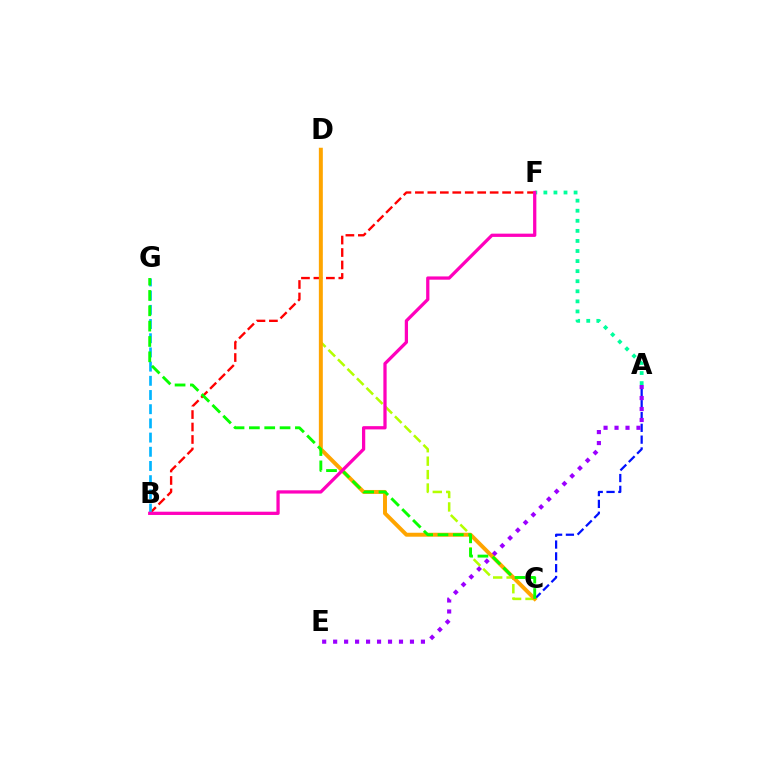{('A', 'C'): [{'color': '#0010ff', 'line_style': 'dashed', 'thickness': 1.61}], ('B', 'F'): [{'color': '#ff0000', 'line_style': 'dashed', 'thickness': 1.69}, {'color': '#ff00bd', 'line_style': 'solid', 'thickness': 2.35}], ('B', 'G'): [{'color': '#00b5ff', 'line_style': 'dashed', 'thickness': 1.93}], ('C', 'D'): [{'color': '#b3ff00', 'line_style': 'dashed', 'thickness': 1.82}, {'color': '#ffa500', 'line_style': 'solid', 'thickness': 2.85}], ('A', 'E'): [{'color': '#9b00ff', 'line_style': 'dotted', 'thickness': 2.98}], ('A', 'F'): [{'color': '#00ff9d', 'line_style': 'dotted', 'thickness': 2.74}], ('C', 'G'): [{'color': '#08ff00', 'line_style': 'dashed', 'thickness': 2.08}]}